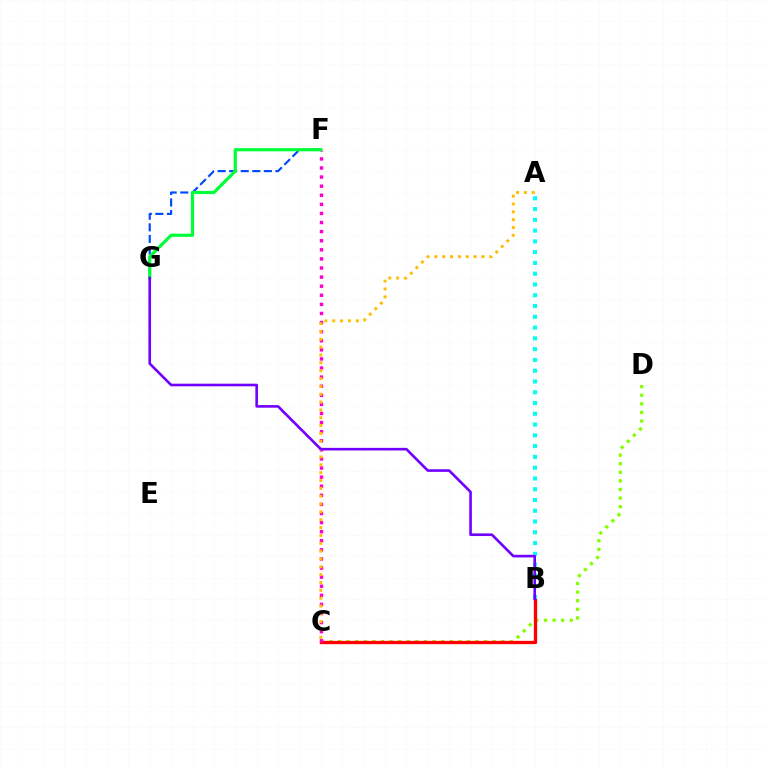{('C', 'D'): [{'color': '#84ff00', 'line_style': 'dotted', 'thickness': 2.34}], ('B', 'C'): [{'color': '#ff0000', 'line_style': 'solid', 'thickness': 2.37}], ('C', 'F'): [{'color': '#ff00cf', 'line_style': 'dotted', 'thickness': 2.47}], ('F', 'G'): [{'color': '#004bff', 'line_style': 'dashed', 'thickness': 1.57}, {'color': '#00ff39', 'line_style': 'solid', 'thickness': 2.3}], ('A', 'C'): [{'color': '#ffbd00', 'line_style': 'dotted', 'thickness': 2.13}], ('A', 'B'): [{'color': '#00fff6', 'line_style': 'dotted', 'thickness': 2.93}], ('B', 'G'): [{'color': '#7200ff', 'line_style': 'solid', 'thickness': 1.89}]}